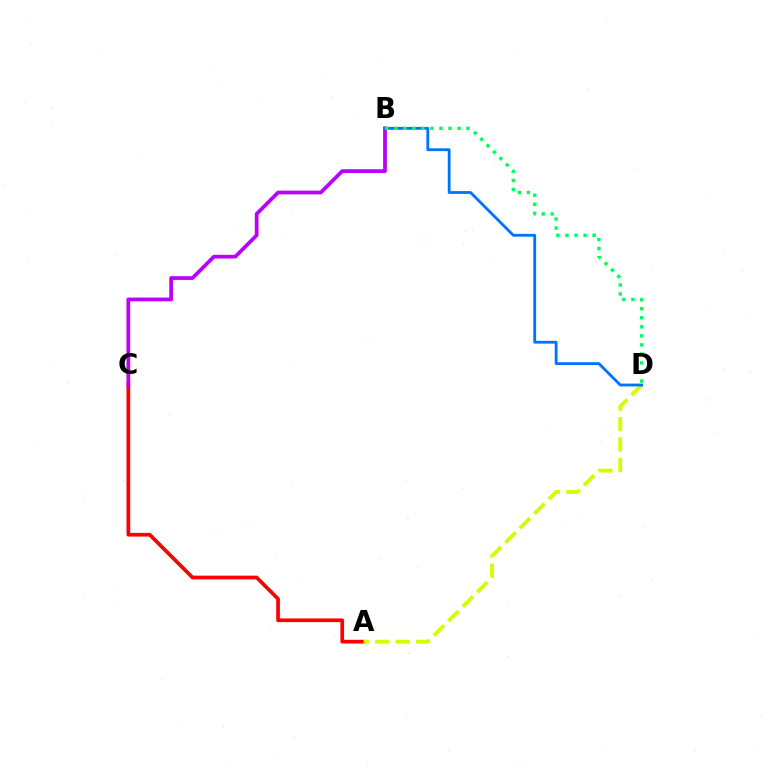{('A', 'C'): [{'color': '#ff0000', 'line_style': 'solid', 'thickness': 2.67}], ('A', 'D'): [{'color': '#d1ff00', 'line_style': 'dashed', 'thickness': 2.78}], ('B', 'C'): [{'color': '#b900ff', 'line_style': 'solid', 'thickness': 2.69}], ('B', 'D'): [{'color': '#0074ff', 'line_style': 'solid', 'thickness': 2.03}, {'color': '#00ff5c', 'line_style': 'dotted', 'thickness': 2.46}]}